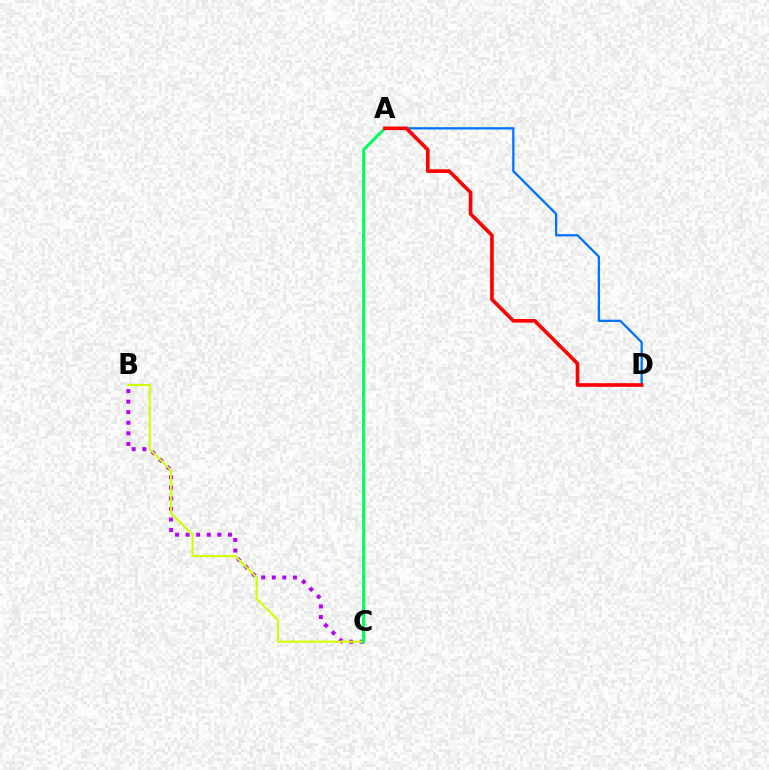{('A', 'D'): [{'color': '#0074ff', 'line_style': 'solid', 'thickness': 1.65}, {'color': '#ff0000', 'line_style': 'solid', 'thickness': 2.63}], ('B', 'C'): [{'color': '#b900ff', 'line_style': 'dotted', 'thickness': 2.87}, {'color': '#d1ff00', 'line_style': 'solid', 'thickness': 1.5}], ('A', 'C'): [{'color': '#00ff5c', 'line_style': 'solid', 'thickness': 2.19}]}